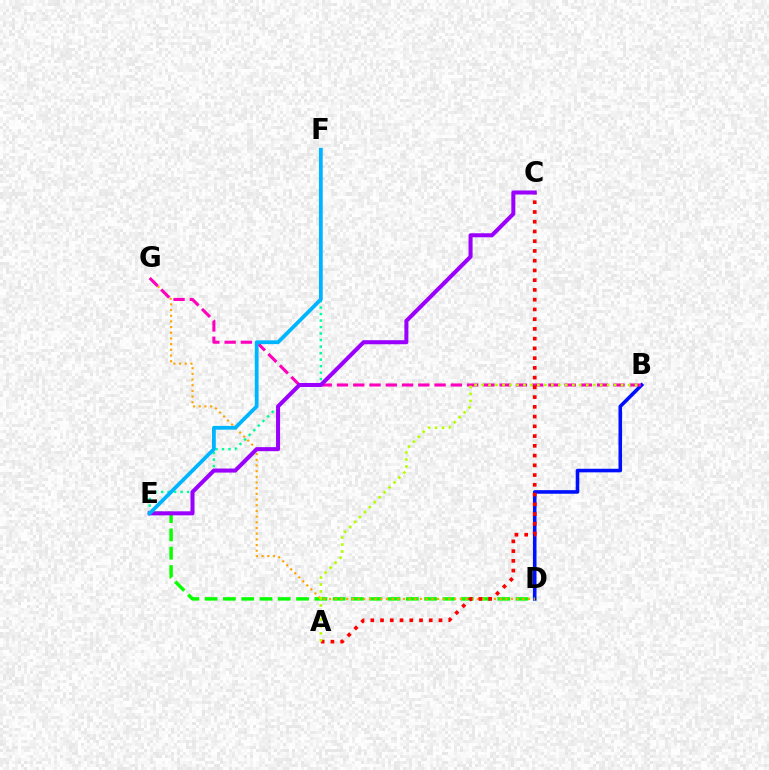{('B', 'D'): [{'color': '#0010ff', 'line_style': 'solid', 'thickness': 2.58}], ('D', 'E'): [{'color': '#08ff00', 'line_style': 'dashed', 'thickness': 2.48}], ('D', 'G'): [{'color': '#ffa500', 'line_style': 'dotted', 'thickness': 1.54}], ('B', 'G'): [{'color': '#ff00bd', 'line_style': 'dashed', 'thickness': 2.21}], ('E', 'F'): [{'color': '#00ff9d', 'line_style': 'dotted', 'thickness': 1.77}, {'color': '#00b5ff', 'line_style': 'solid', 'thickness': 2.72}], ('A', 'C'): [{'color': '#ff0000', 'line_style': 'dotted', 'thickness': 2.65}], ('C', 'E'): [{'color': '#9b00ff', 'line_style': 'solid', 'thickness': 2.91}], ('A', 'B'): [{'color': '#b3ff00', 'line_style': 'dotted', 'thickness': 1.9}]}